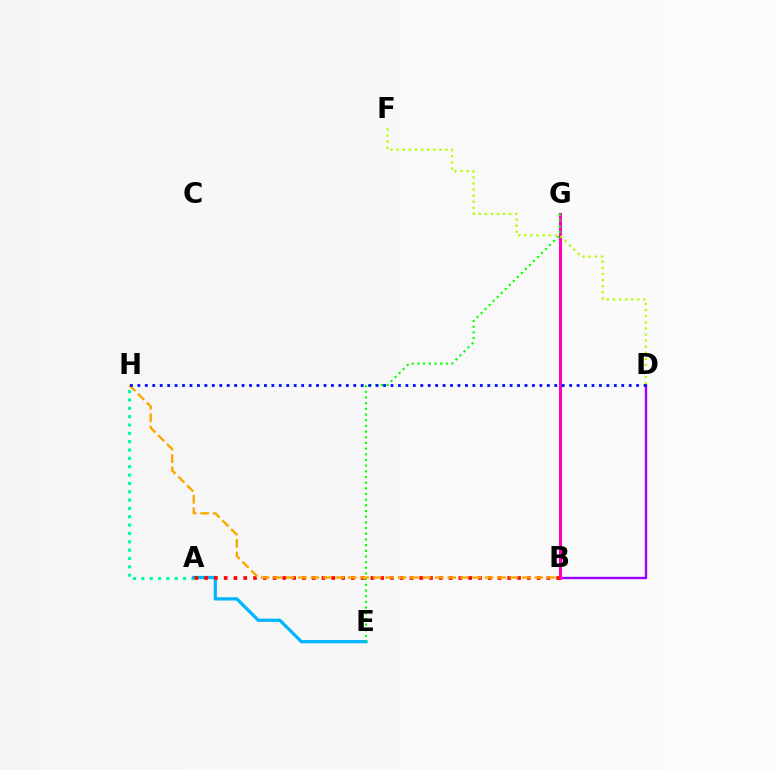{('B', 'D'): [{'color': '#9b00ff', 'line_style': 'solid', 'thickness': 1.72}], ('B', 'G'): [{'color': '#ff00bd', 'line_style': 'solid', 'thickness': 2.18}], ('A', 'H'): [{'color': '#00ff9d', 'line_style': 'dotted', 'thickness': 2.27}], ('D', 'F'): [{'color': '#b3ff00', 'line_style': 'dotted', 'thickness': 1.66}], ('A', 'E'): [{'color': '#00b5ff', 'line_style': 'solid', 'thickness': 2.33}], ('A', 'B'): [{'color': '#ff0000', 'line_style': 'dotted', 'thickness': 2.66}], ('E', 'G'): [{'color': '#08ff00', 'line_style': 'dotted', 'thickness': 1.54}], ('B', 'H'): [{'color': '#ffa500', 'line_style': 'dashed', 'thickness': 1.69}], ('D', 'H'): [{'color': '#0010ff', 'line_style': 'dotted', 'thickness': 2.02}]}